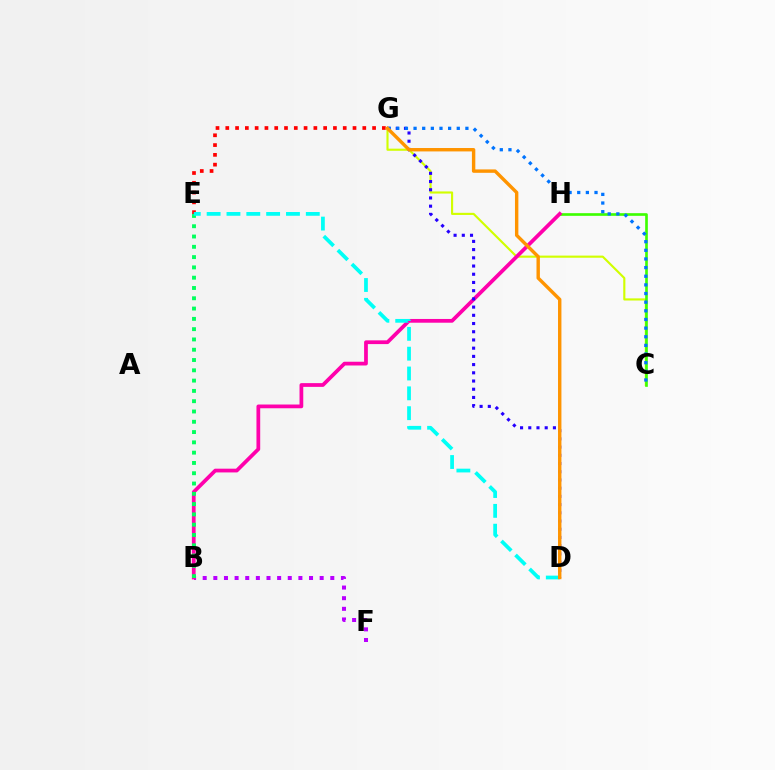{('B', 'F'): [{'color': '#b900ff', 'line_style': 'dotted', 'thickness': 2.89}], ('C', 'G'): [{'color': '#d1ff00', 'line_style': 'solid', 'thickness': 1.54}, {'color': '#0074ff', 'line_style': 'dotted', 'thickness': 2.35}], ('C', 'H'): [{'color': '#3dff00', 'line_style': 'solid', 'thickness': 1.91}], ('E', 'G'): [{'color': '#ff0000', 'line_style': 'dotted', 'thickness': 2.66}], ('B', 'H'): [{'color': '#ff00ac', 'line_style': 'solid', 'thickness': 2.7}], ('B', 'E'): [{'color': '#00ff5c', 'line_style': 'dotted', 'thickness': 2.8}], ('D', 'E'): [{'color': '#00fff6', 'line_style': 'dashed', 'thickness': 2.69}], ('D', 'G'): [{'color': '#2500ff', 'line_style': 'dotted', 'thickness': 2.23}, {'color': '#ff9400', 'line_style': 'solid', 'thickness': 2.45}]}